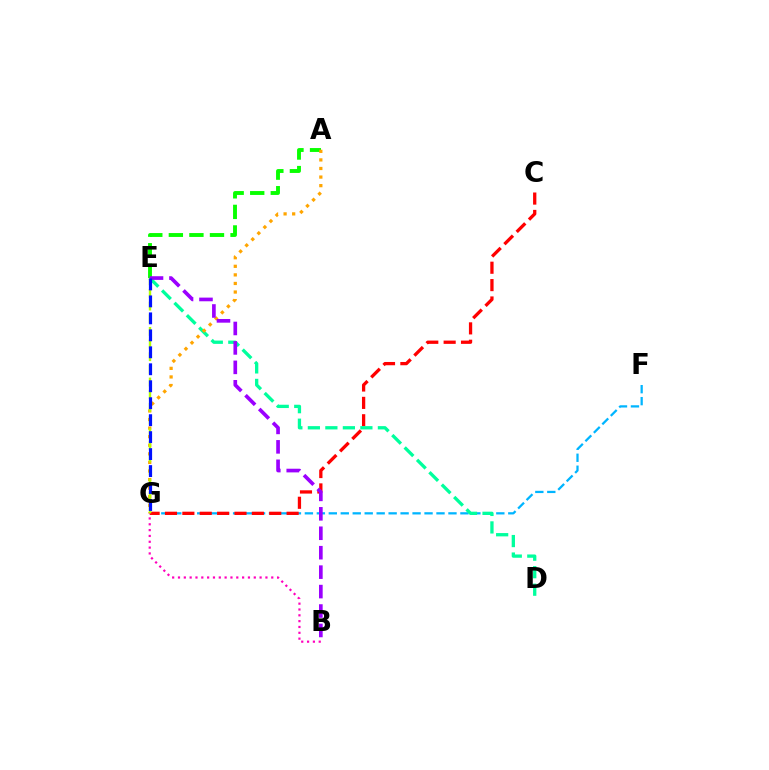{('F', 'G'): [{'color': '#00b5ff', 'line_style': 'dashed', 'thickness': 1.63}], ('A', 'E'): [{'color': '#08ff00', 'line_style': 'dashed', 'thickness': 2.79}], ('C', 'G'): [{'color': '#ff0000', 'line_style': 'dashed', 'thickness': 2.36}], ('D', 'E'): [{'color': '#00ff9d', 'line_style': 'dashed', 'thickness': 2.38}], ('B', 'G'): [{'color': '#ff00bd', 'line_style': 'dotted', 'thickness': 1.58}], ('A', 'G'): [{'color': '#ffa500', 'line_style': 'dotted', 'thickness': 2.33}], ('E', 'G'): [{'color': '#b3ff00', 'line_style': 'dashed', 'thickness': 1.72}, {'color': '#0010ff', 'line_style': 'dashed', 'thickness': 2.31}], ('B', 'E'): [{'color': '#9b00ff', 'line_style': 'dashed', 'thickness': 2.64}]}